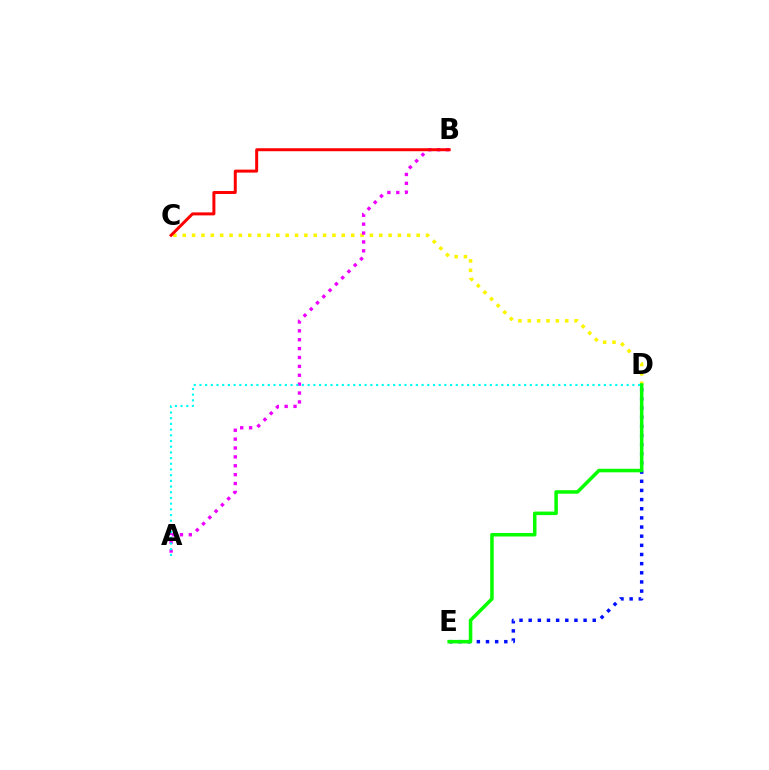{('D', 'E'): [{'color': '#0010ff', 'line_style': 'dotted', 'thickness': 2.49}, {'color': '#08ff00', 'line_style': 'solid', 'thickness': 2.54}], ('C', 'D'): [{'color': '#fcf500', 'line_style': 'dotted', 'thickness': 2.54}], ('A', 'B'): [{'color': '#ee00ff', 'line_style': 'dotted', 'thickness': 2.41}], ('A', 'D'): [{'color': '#00fff6', 'line_style': 'dotted', 'thickness': 1.55}], ('B', 'C'): [{'color': '#ff0000', 'line_style': 'solid', 'thickness': 2.14}]}